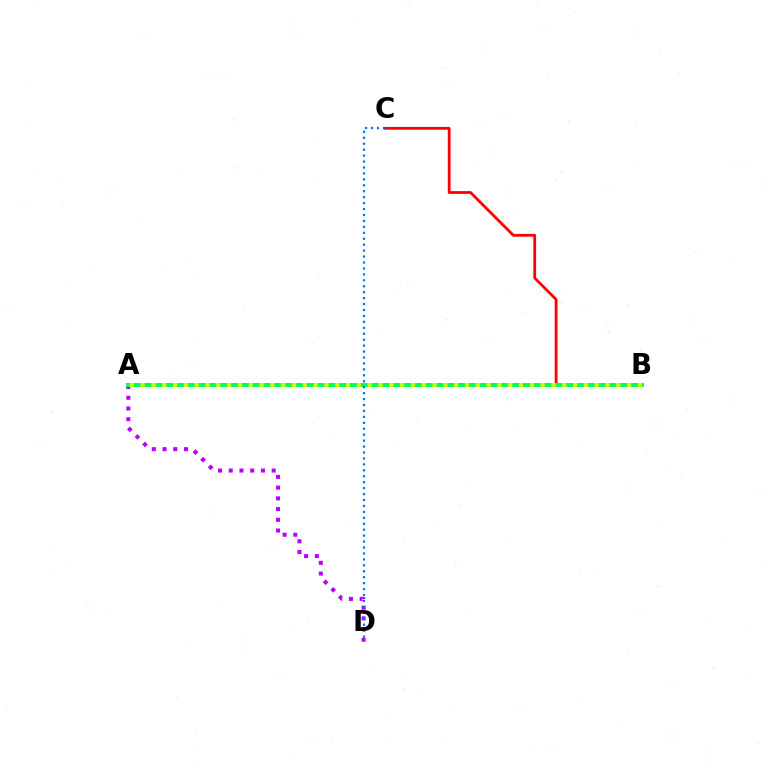{('A', 'D'): [{'color': '#b900ff', 'line_style': 'dotted', 'thickness': 2.91}], ('B', 'C'): [{'color': '#ff0000', 'line_style': 'solid', 'thickness': 2.01}], ('A', 'B'): [{'color': '#00ff5c', 'line_style': 'solid', 'thickness': 2.88}, {'color': '#d1ff00', 'line_style': 'dotted', 'thickness': 2.94}], ('C', 'D'): [{'color': '#0074ff', 'line_style': 'dotted', 'thickness': 1.61}]}